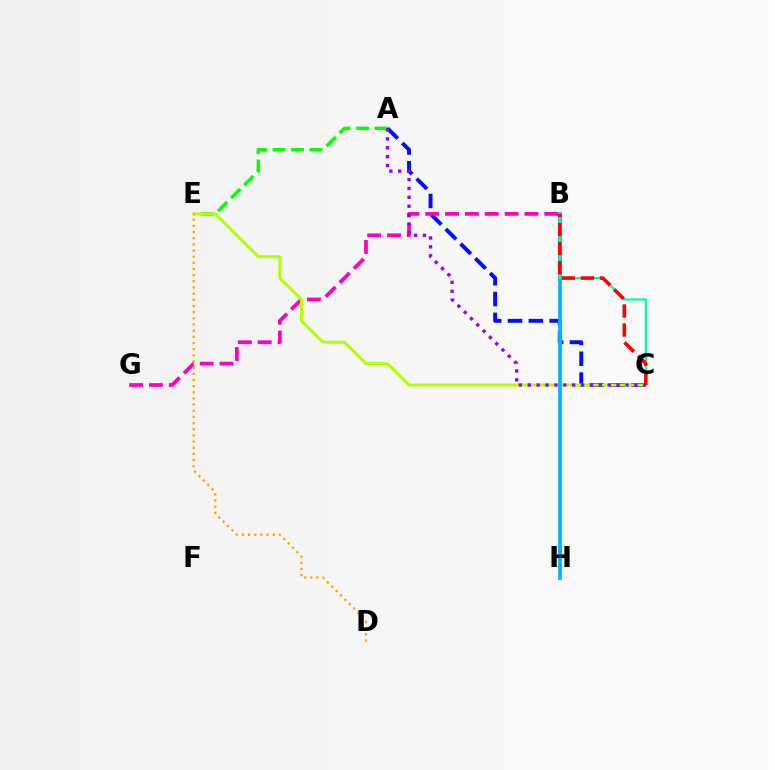{('A', 'C'): [{'color': '#0010ff', 'line_style': 'dashed', 'thickness': 2.83}, {'color': '#9b00ff', 'line_style': 'dotted', 'thickness': 2.41}], ('B', 'G'): [{'color': '#ff00bd', 'line_style': 'dashed', 'thickness': 2.7}], ('A', 'E'): [{'color': '#08ff00', 'line_style': 'dashed', 'thickness': 2.51}], ('C', 'E'): [{'color': '#b3ff00', 'line_style': 'solid', 'thickness': 2.13}], ('D', 'E'): [{'color': '#ffa500', 'line_style': 'dotted', 'thickness': 1.68}], ('B', 'H'): [{'color': '#00b5ff', 'line_style': 'solid', 'thickness': 2.72}], ('B', 'C'): [{'color': '#00ff9d', 'line_style': 'solid', 'thickness': 1.58}, {'color': '#ff0000', 'line_style': 'dashed', 'thickness': 2.59}]}